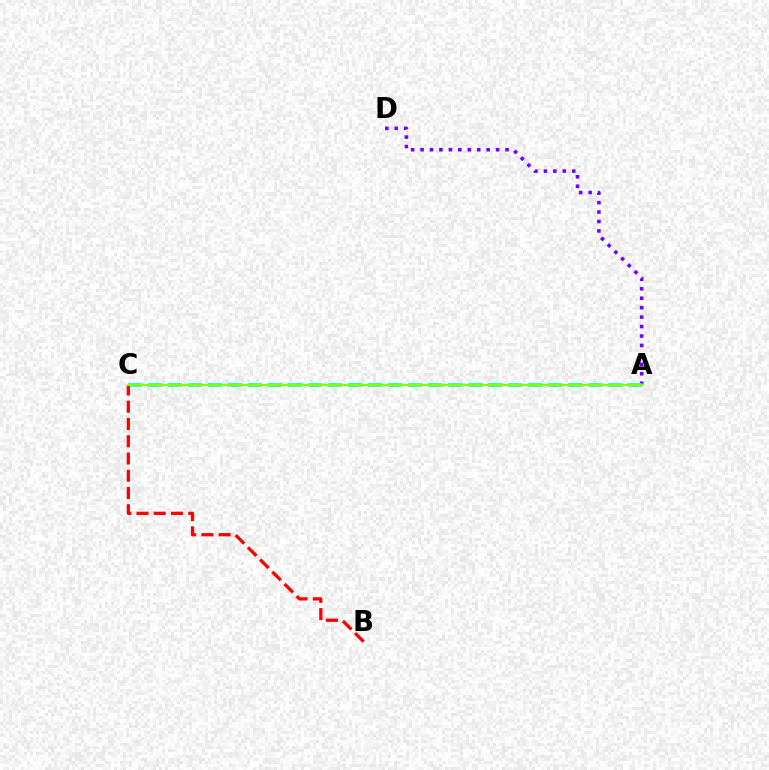{('A', 'D'): [{'color': '#7200ff', 'line_style': 'dotted', 'thickness': 2.57}], ('A', 'C'): [{'color': '#00fff6', 'line_style': 'dashed', 'thickness': 2.72}, {'color': '#84ff00', 'line_style': 'solid', 'thickness': 1.68}], ('B', 'C'): [{'color': '#ff0000', 'line_style': 'dashed', 'thickness': 2.34}]}